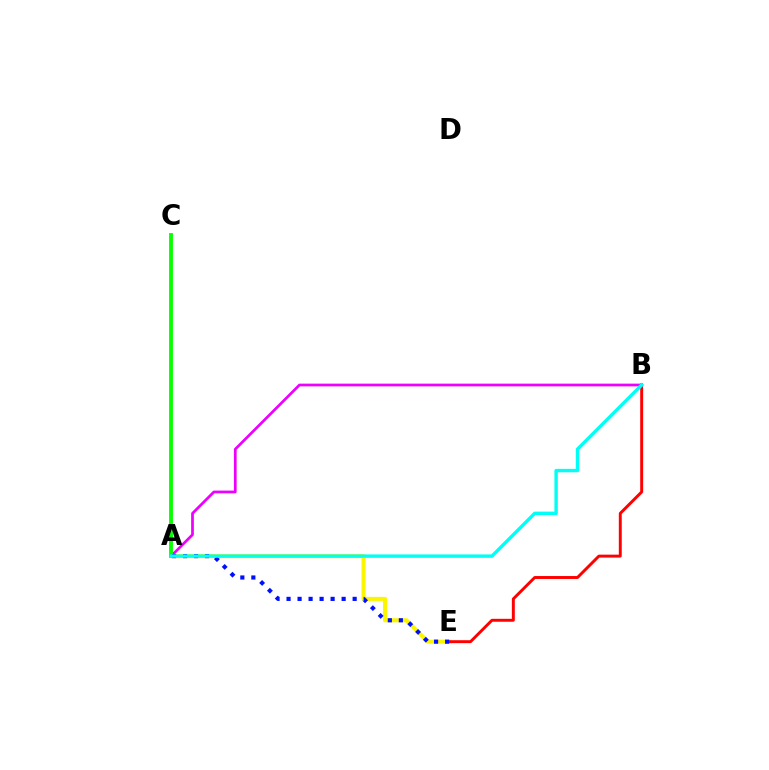{('A', 'E'): [{'color': '#fcf500', 'line_style': 'solid', 'thickness': 2.91}, {'color': '#0010ff', 'line_style': 'dotted', 'thickness': 2.99}], ('B', 'E'): [{'color': '#ff0000', 'line_style': 'solid', 'thickness': 2.11}], ('A', 'B'): [{'color': '#ee00ff', 'line_style': 'solid', 'thickness': 1.96}, {'color': '#00fff6', 'line_style': 'solid', 'thickness': 2.45}], ('A', 'C'): [{'color': '#08ff00', 'line_style': 'solid', 'thickness': 2.78}]}